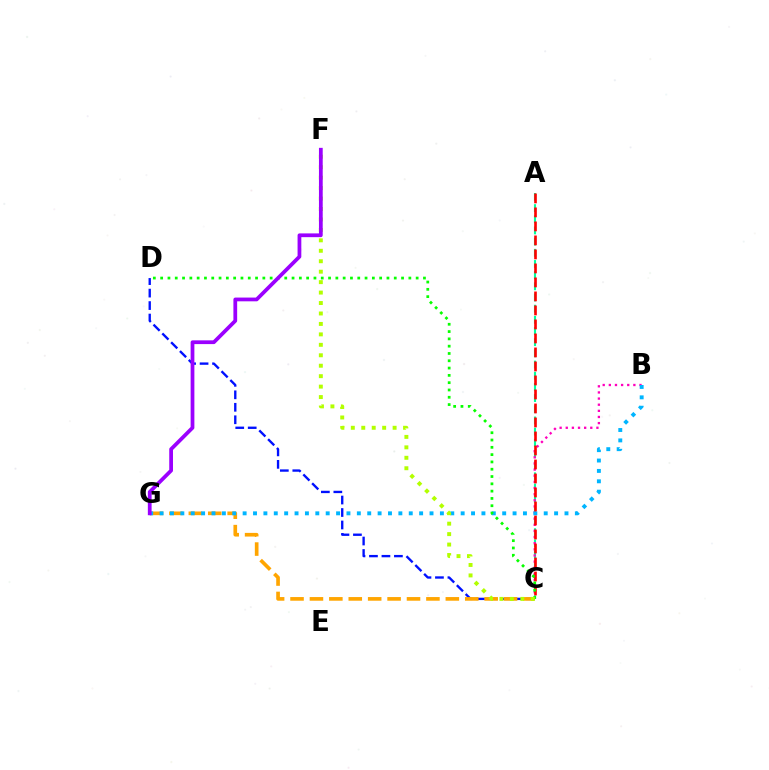{('C', 'D'): [{'color': '#0010ff', 'line_style': 'dashed', 'thickness': 1.69}, {'color': '#08ff00', 'line_style': 'dotted', 'thickness': 1.98}], ('A', 'C'): [{'color': '#00ff9d', 'line_style': 'dashed', 'thickness': 1.52}, {'color': '#ff0000', 'line_style': 'dashed', 'thickness': 1.9}], ('B', 'C'): [{'color': '#ff00bd', 'line_style': 'dotted', 'thickness': 1.67}], ('C', 'G'): [{'color': '#ffa500', 'line_style': 'dashed', 'thickness': 2.64}], ('B', 'G'): [{'color': '#00b5ff', 'line_style': 'dotted', 'thickness': 2.82}], ('C', 'F'): [{'color': '#b3ff00', 'line_style': 'dotted', 'thickness': 2.84}], ('F', 'G'): [{'color': '#9b00ff', 'line_style': 'solid', 'thickness': 2.7}]}